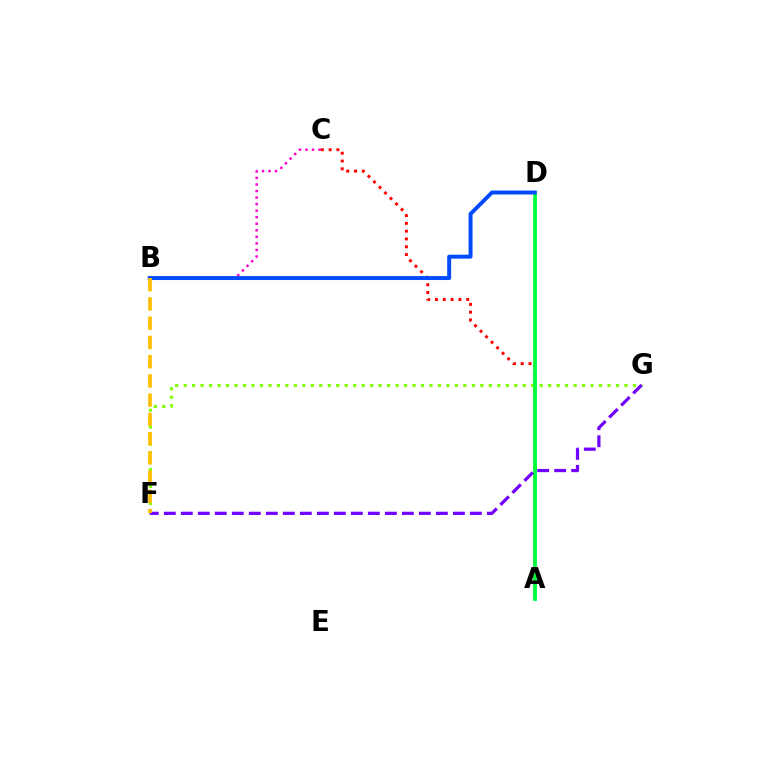{('A', 'C'): [{'color': '#ff0000', 'line_style': 'dotted', 'thickness': 2.12}], ('F', 'G'): [{'color': '#84ff00', 'line_style': 'dotted', 'thickness': 2.3}, {'color': '#7200ff', 'line_style': 'dashed', 'thickness': 2.31}], ('A', 'D'): [{'color': '#00fff6', 'line_style': 'solid', 'thickness': 1.81}, {'color': '#00ff39', 'line_style': 'solid', 'thickness': 2.68}], ('B', 'C'): [{'color': '#ff00cf', 'line_style': 'dotted', 'thickness': 1.78}], ('B', 'D'): [{'color': '#004bff', 'line_style': 'solid', 'thickness': 2.84}], ('B', 'F'): [{'color': '#ffbd00', 'line_style': 'dashed', 'thickness': 2.61}]}